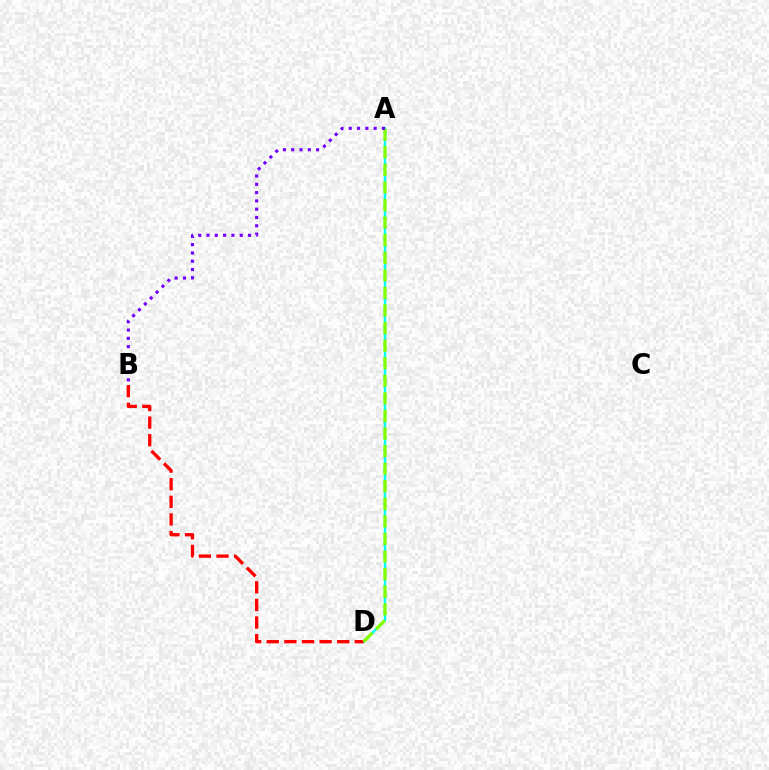{('A', 'D'): [{'color': '#00fff6', 'line_style': 'solid', 'thickness': 1.72}, {'color': '#84ff00', 'line_style': 'dashed', 'thickness': 2.39}], ('B', 'D'): [{'color': '#ff0000', 'line_style': 'dashed', 'thickness': 2.39}], ('A', 'B'): [{'color': '#7200ff', 'line_style': 'dotted', 'thickness': 2.25}]}